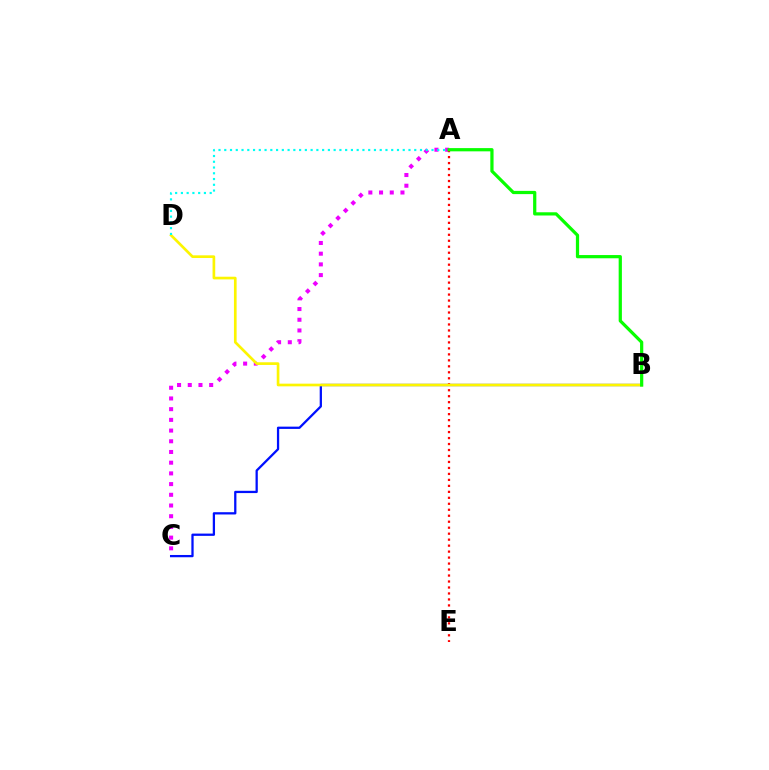{('A', 'C'): [{'color': '#ee00ff', 'line_style': 'dotted', 'thickness': 2.91}], ('B', 'C'): [{'color': '#0010ff', 'line_style': 'solid', 'thickness': 1.64}], ('A', 'E'): [{'color': '#ff0000', 'line_style': 'dotted', 'thickness': 1.62}], ('B', 'D'): [{'color': '#fcf500', 'line_style': 'solid', 'thickness': 1.93}], ('A', 'D'): [{'color': '#00fff6', 'line_style': 'dotted', 'thickness': 1.56}], ('A', 'B'): [{'color': '#08ff00', 'line_style': 'solid', 'thickness': 2.32}]}